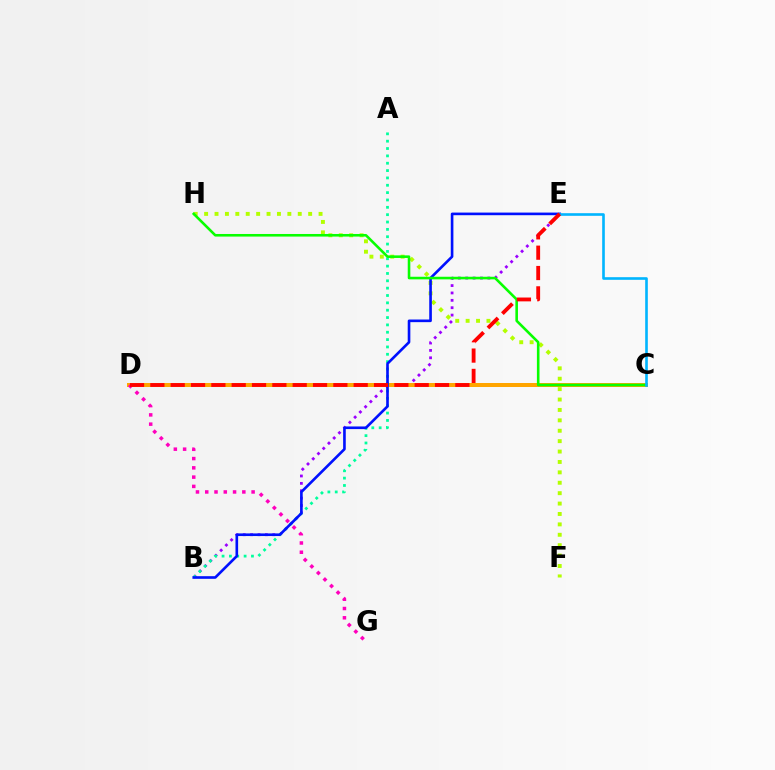{('B', 'E'): [{'color': '#9b00ff', 'line_style': 'dotted', 'thickness': 2.01}, {'color': '#0010ff', 'line_style': 'solid', 'thickness': 1.9}], ('C', 'D'): [{'color': '#ffa500', 'line_style': 'solid', 'thickness': 2.88}], ('A', 'B'): [{'color': '#00ff9d', 'line_style': 'dotted', 'thickness': 2.0}], ('F', 'H'): [{'color': '#b3ff00', 'line_style': 'dotted', 'thickness': 2.83}], ('C', 'H'): [{'color': '#08ff00', 'line_style': 'solid', 'thickness': 1.87}], ('D', 'G'): [{'color': '#ff00bd', 'line_style': 'dotted', 'thickness': 2.52}], ('C', 'E'): [{'color': '#00b5ff', 'line_style': 'solid', 'thickness': 1.89}], ('D', 'E'): [{'color': '#ff0000', 'line_style': 'dashed', 'thickness': 2.76}]}